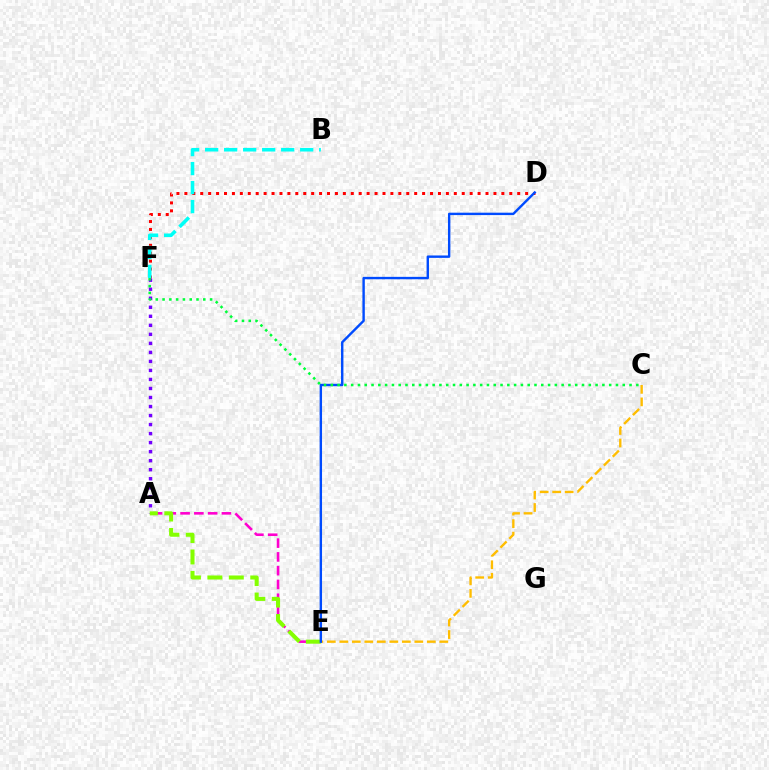{('D', 'F'): [{'color': '#ff0000', 'line_style': 'dotted', 'thickness': 2.15}], ('A', 'F'): [{'color': '#7200ff', 'line_style': 'dotted', 'thickness': 2.45}], ('A', 'E'): [{'color': '#ff00cf', 'line_style': 'dashed', 'thickness': 1.87}, {'color': '#84ff00', 'line_style': 'dashed', 'thickness': 2.91}], ('C', 'E'): [{'color': '#ffbd00', 'line_style': 'dashed', 'thickness': 1.7}], ('D', 'E'): [{'color': '#004bff', 'line_style': 'solid', 'thickness': 1.73}], ('C', 'F'): [{'color': '#00ff39', 'line_style': 'dotted', 'thickness': 1.84}], ('B', 'F'): [{'color': '#00fff6', 'line_style': 'dashed', 'thickness': 2.58}]}